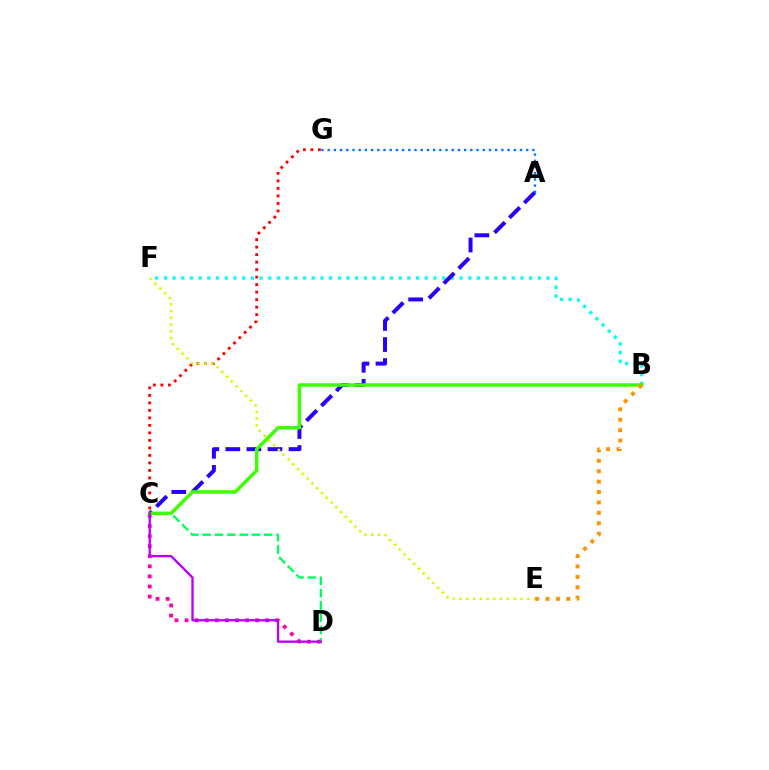{('C', 'D'): [{'color': '#ff00ac', 'line_style': 'dotted', 'thickness': 2.74}, {'color': '#00ff5c', 'line_style': 'dashed', 'thickness': 1.67}, {'color': '#b900ff', 'line_style': 'solid', 'thickness': 1.67}], ('B', 'F'): [{'color': '#00fff6', 'line_style': 'dotted', 'thickness': 2.36}], ('A', 'C'): [{'color': '#2500ff', 'line_style': 'dashed', 'thickness': 2.86}], ('C', 'G'): [{'color': '#ff0000', 'line_style': 'dotted', 'thickness': 2.04}], ('B', 'C'): [{'color': '#3dff00', 'line_style': 'solid', 'thickness': 2.5}], ('B', 'E'): [{'color': '#ff9400', 'line_style': 'dotted', 'thickness': 2.83}], ('E', 'F'): [{'color': '#d1ff00', 'line_style': 'dotted', 'thickness': 1.84}], ('A', 'G'): [{'color': '#0074ff', 'line_style': 'dotted', 'thickness': 1.69}]}